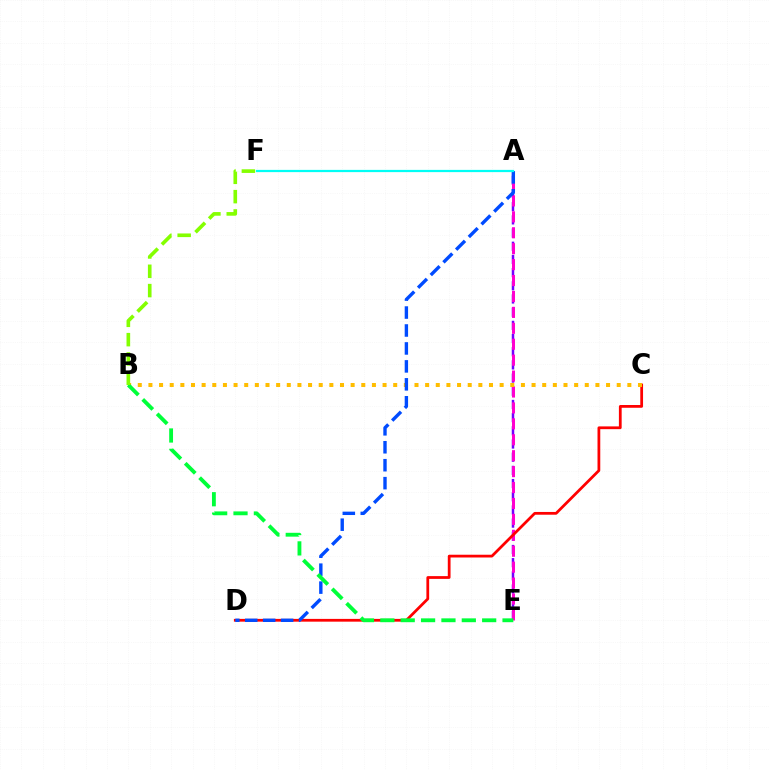{('A', 'E'): [{'color': '#7200ff', 'line_style': 'dashed', 'thickness': 1.79}, {'color': '#ff00cf', 'line_style': 'dashed', 'thickness': 2.16}], ('C', 'D'): [{'color': '#ff0000', 'line_style': 'solid', 'thickness': 1.99}], ('B', 'C'): [{'color': '#ffbd00', 'line_style': 'dotted', 'thickness': 2.89}], ('A', 'D'): [{'color': '#004bff', 'line_style': 'dashed', 'thickness': 2.44}], ('B', 'E'): [{'color': '#00ff39', 'line_style': 'dashed', 'thickness': 2.77}], ('A', 'F'): [{'color': '#00fff6', 'line_style': 'solid', 'thickness': 1.61}], ('B', 'F'): [{'color': '#84ff00', 'line_style': 'dashed', 'thickness': 2.62}]}